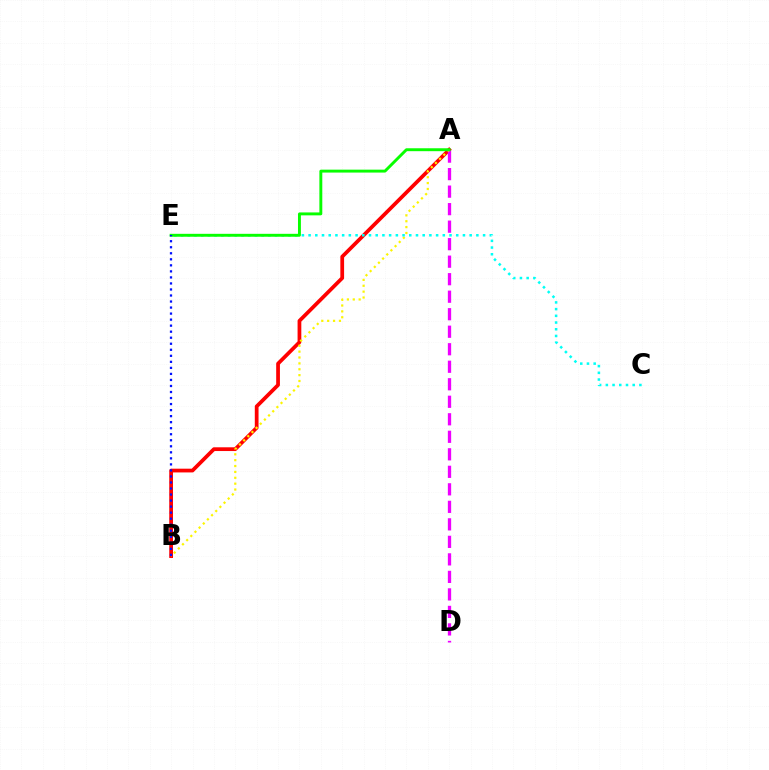{('A', 'B'): [{'color': '#ff0000', 'line_style': 'solid', 'thickness': 2.7}, {'color': '#fcf500', 'line_style': 'dotted', 'thickness': 1.6}], ('A', 'D'): [{'color': '#ee00ff', 'line_style': 'dashed', 'thickness': 2.38}], ('C', 'E'): [{'color': '#00fff6', 'line_style': 'dotted', 'thickness': 1.82}], ('A', 'E'): [{'color': '#08ff00', 'line_style': 'solid', 'thickness': 2.1}], ('B', 'E'): [{'color': '#0010ff', 'line_style': 'dotted', 'thickness': 1.64}]}